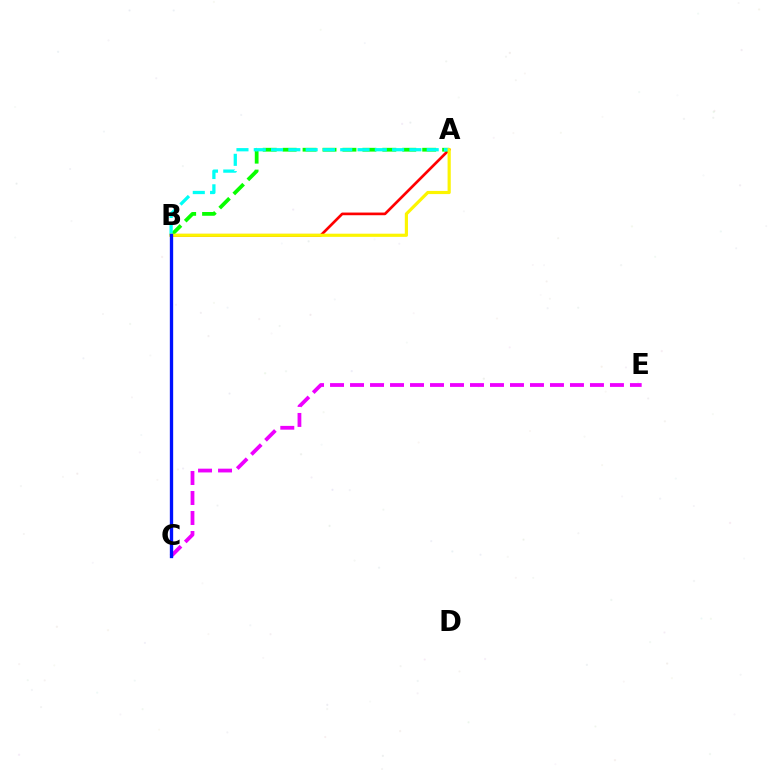{('A', 'B'): [{'color': '#ff0000', 'line_style': 'solid', 'thickness': 1.92}, {'color': '#08ff00', 'line_style': 'dashed', 'thickness': 2.71}, {'color': '#00fff6', 'line_style': 'dashed', 'thickness': 2.35}, {'color': '#fcf500', 'line_style': 'solid', 'thickness': 2.28}], ('C', 'E'): [{'color': '#ee00ff', 'line_style': 'dashed', 'thickness': 2.72}], ('B', 'C'): [{'color': '#0010ff', 'line_style': 'solid', 'thickness': 2.4}]}